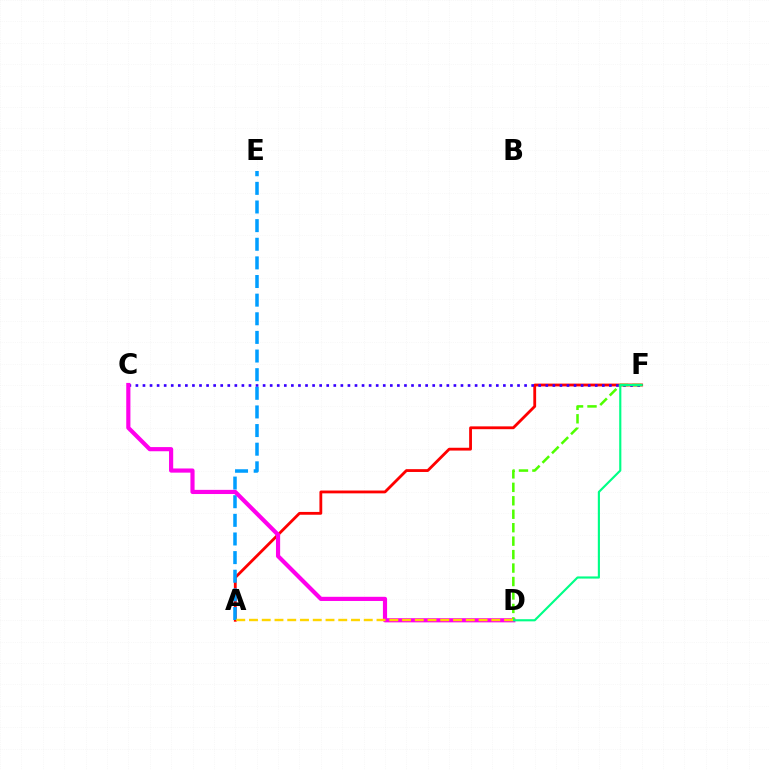{('A', 'F'): [{'color': '#ff0000', 'line_style': 'solid', 'thickness': 2.03}], ('C', 'F'): [{'color': '#3700ff', 'line_style': 'dotted', 'thickness': 1.92}], ('A', 'E'): [{'color': '#009eff', 'line_style': 'dashed', 'thickness': 2.53}], ('C', 'D'): [{'color': '#ff00ed', 'line_style': 'solid', 'thickness': 3.0}], ('D', 'F'): [{'color': '#4fff00', 'line_style': 'dashed', 'thickness': 1.83}, {'color': '#00ff86', 'line_style': 'solid', 'thickness': 1.54}], ('A', 'D'): [{'color': '#ffd500', 'line_style': 'dashed', 'thickness': 1.73}]}